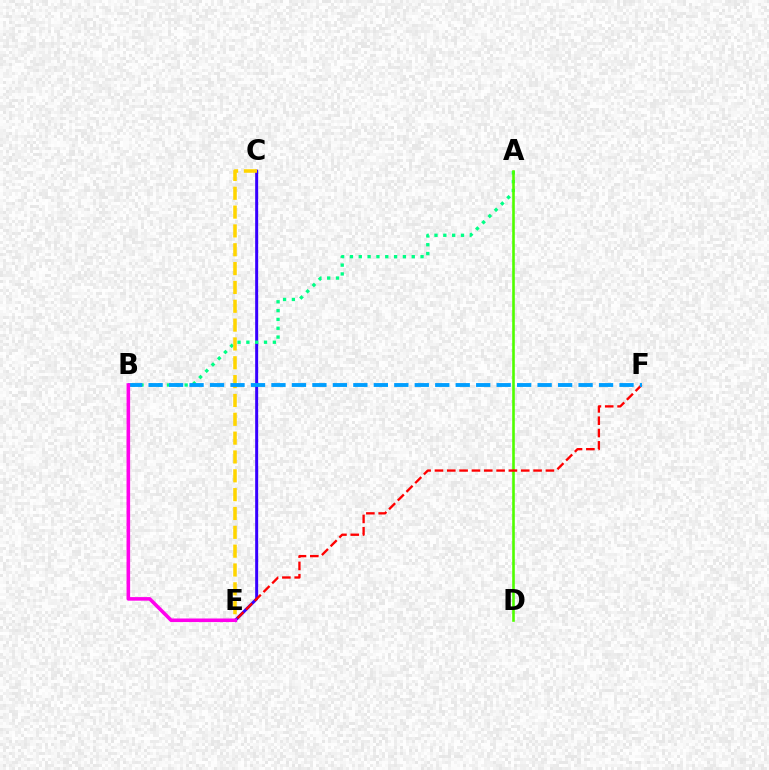{('C', 'E'): [{'color': '#3700ff', 'line_style': 'solid', 'thickness': 2.16}, {'color': '#ffd500', 'line_style': 'dashed', 'thickness': 2.56}], ('A', 'B'): [{'color': '#00ff86', 'line_style': 'dotted', 'thickness': 2.4}], ('A', 'D'): [{'color': '#4fff00', 'line_style': 'solid', 'thickness': 1.88}], ('E', 'F'): [{'color': '#ff0000', 'line_style': 'dashed', 'thickness': 1.67}], ('B', 'F'): [{'color': '#009eff', 'line_style': 'dashed', 'thickness': 2.78}], ('B', 'E'): [{'color': '#ff00ed', 'line_style': 'solid', 'thickness': 2.57}]}